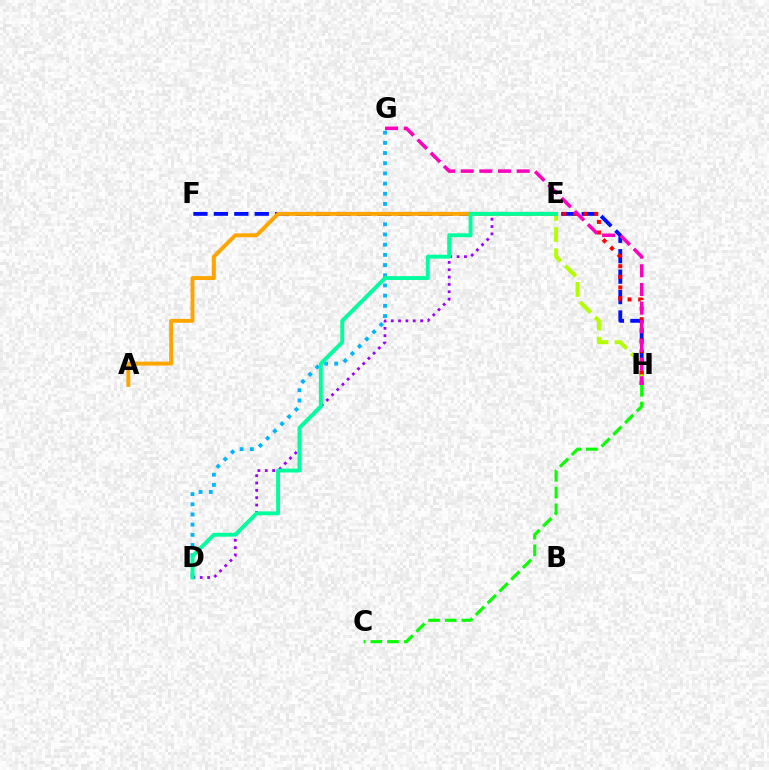{('D', 'G'): [{'color': '#00b5ff', 'line_style': 'dotted', 'thickness': 2.77}], ('F', 'H'): [{'color': '#0010ff', 'line_style': 'dashed', 'thickness': 2.78}], ('D', 'E'): [{'color': '#9b00ff', 'line_style': 'dotted', 'thickness': 2.0}, {'color': '#00ff9d', 'line_style': 'solid', 'thickness': 2.81}], ('E', 'H'): [{'color': '#b3ff00', 'line_style': 'dashed', 'thickness': 2.88}, {'color': '#ff0000', 'line_style': 'dotted', 'thickness': 2.89}], ('G', 'H'): [{'color': '#ff00bd', 'line_style': 'dashed', 'thickness': 2.54}], ('A', 'E'): [{'color': '#ffa500', 'line_style': 'solid', 'thickness': 2.81}], ('C', 'H'): [{'color': '#08ff00', 'line_style': 'dashed', 'thickness': 2.26}]}